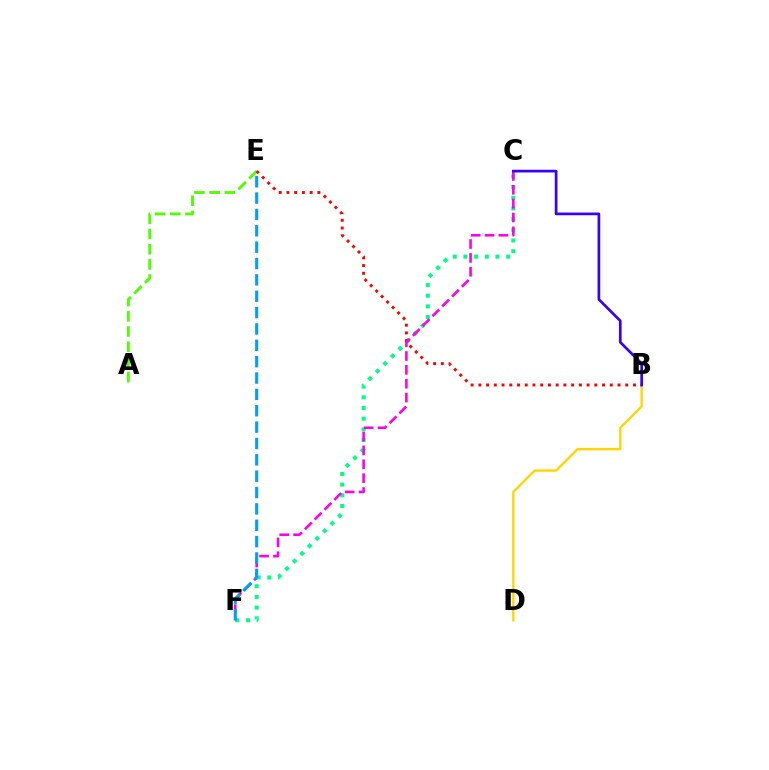{('C', 'F'): [{'color': '#00ff86', 'line_style': 'dotted', 'thickness': 2.9}, {'color': '#ff00ed', 'line_style': 'dashed', 'thickness': 1.88}], ('A', 'E'): [{'color': '#4fff00', 'line_style': 'dashed', 'thickness': 2.06}], ('B', 'D'): [{'color': '#ffd500', 'line_style': 'solid', 'thickness': 1.69}], ('B', 'E'): [{'color': '#ff0000', 'line_style': 'dotted', 'thickness': 2.1}], ('E', 'F'): [{'color': '#009eff', 'line_style': 'dashed', 'thickness': 2.22}], ('B', 'C'): [{'color': '#3700ff', 'line_style': 'solid', 'thickness': 1.94}]}